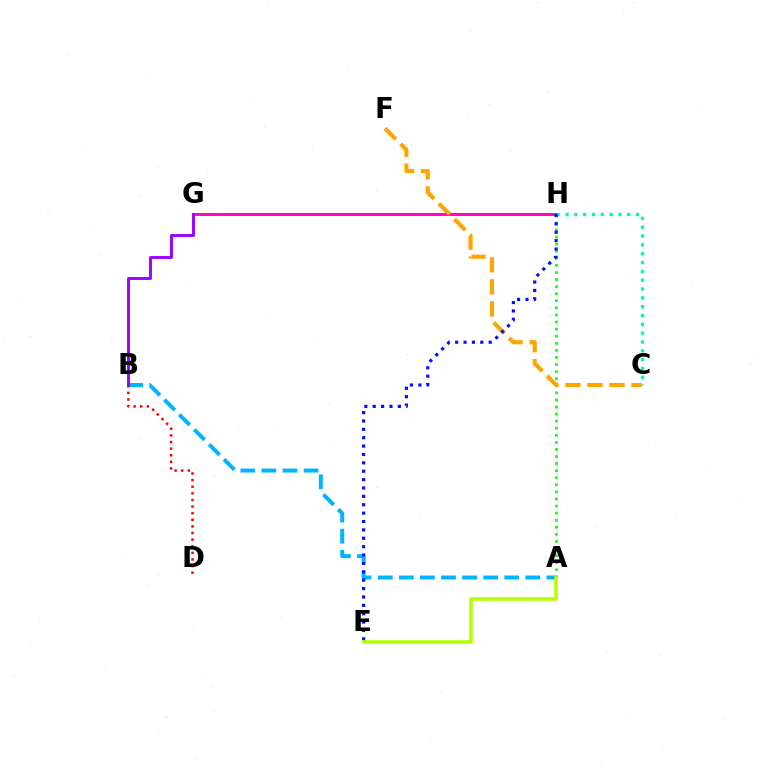{('A', 'H'): [{'color': '#08ff00', 'line_style': 'dotted', 'thickness': 1.92}], ('G', 'H'): [{'color': '#ff00bd', 'line_style': 'solid', 'thickness': 2.09}], ('C', 'F'): [{'color': '#ffa500', 'line_style': 'dashed', 'thickness': 2.99}], ('C', 'H'): [{'color': '#00ff9d', 'line_style': 'dotted', 'thickness': 2.4}], ('A', 'B'): [{'color': '#00b5ff', 'line_style': 'dashed', 'thickness': 2.86}], ('B', 'G'): [{'color': '#9b00ff', 'line_style': 'solid', 'thickness': 2.09}], ('B', 'D'): [{'color': '#ff0000', 'line_style': 'dotted', 'thickness': 1.8}], ('E', 'H'): [{'color': '#0010ff', 'line_style': 'dotted', 'thickness': 2.28}], ('A', 'E'): [{'color': '#b3ff00', 'line_style': 'solid', 'thickness': 2.54}]}